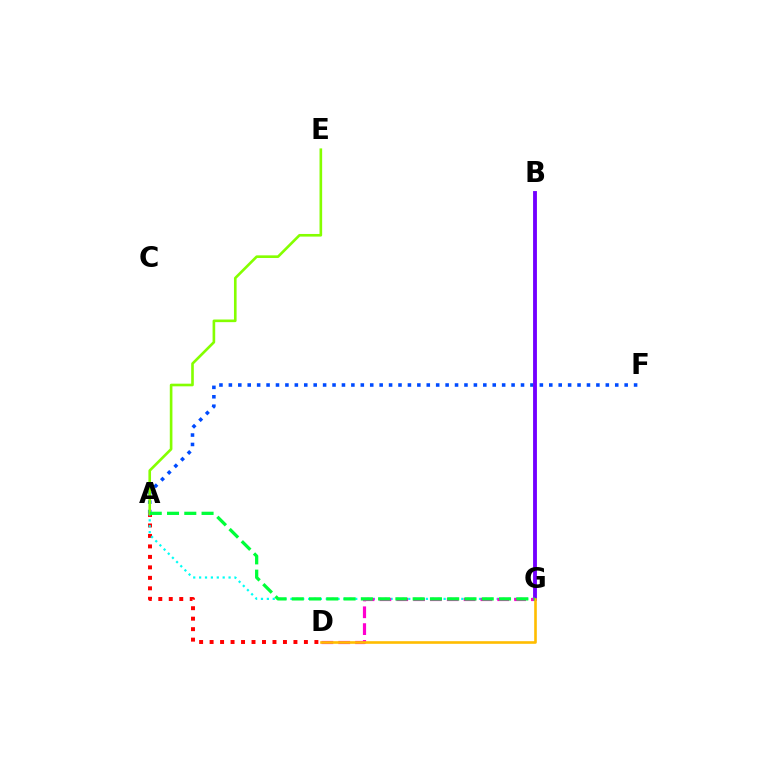{('A', 'D'): [{'color': '#ff0000', 'line_style': 'dotted', 'thickness': 2.85}], ('A', 'G'): [{'color': '#00fff6', 'line_style': 'dotted', 'thickness': 1.6}, {'color': '#00ff39', 'line_style': 'dashed', 'thickness': 2.35}], ('A', 'F'): [{'color': '#004bff', 'line_style': 'dotted', 'thickness': 2.56}], ('B', 'G'): [{'color': '#7200ff', 'line_style': 'solid', 'thickness': 2.77}], ('A', 'E'): [{'color': '#84ff00', 'line_style': 'solid', 'thickness': 1.9}], ('D', 'G'): [{'color': '#ff00cf', 'line_style': 'dashed', 'thickness': 2.29}, {'color': '#ffbd00', 'line_style': 'solid', 'thickness': 1.89}]}